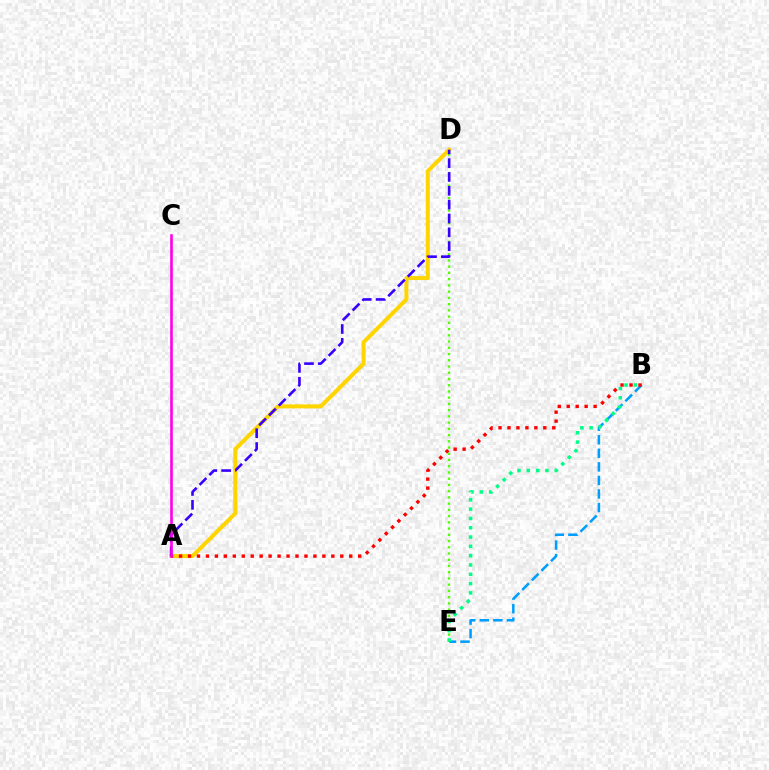{('A', 'D'): [{'color': '#ffd500', 'line_style': 'solid', 'thickness': 2.88}, {'color': '#3700ff', 'line_style': 'dashed', 'thickness': 1.88}], ('D', 'E'): [{'color': '#4fff00', 'line_style': 'dotted', 'thickness': 1.69}], ('B', 'E'): [{'color': '#009eff', 'line_style': 'dashed', 'thickness': 1.84}, {'color': '#00ff86', 'line_style': 'dotted', 'thickness': 2.53}], ('A', 'B'): [{'color': '#ff0000', 'line_style': 'dotted', 'thickness': 2.43}], ('A', 'C'): [{'color': '#ff00ed', 'line_style': 'solid', 'thickness': 1.89}]}